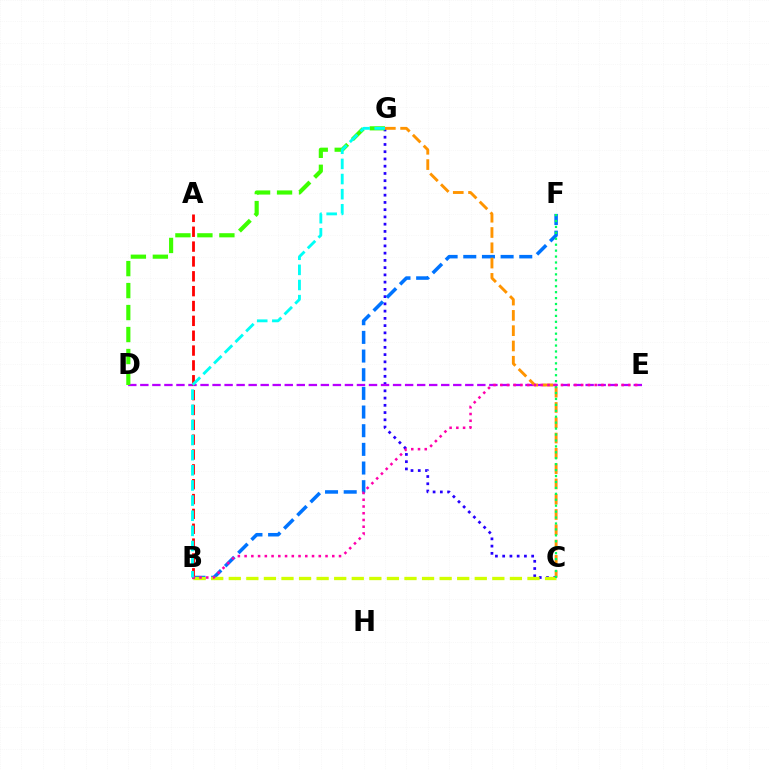{('C', 'G'): [{'color': '#2500ff', 'line_style': 'dotted', 'thickness': 1.97}, {'color': '#ff9400', 'line_style': 'dashed', 'thickness': 2.08}], ('B', 'F'): [{'color': '#0074ff', 'line_style': 'dashed', 'thickness': 2.54}], ('D', 'E'): [{'color': '#b900ff', 'line_style': 'dashed', 'thickness': 1.64}], ('B', 'C'): [{'color': '#d1ff00', 'line_style': 'dashed', 'thickness': 2.39}], ('D', 'G'): [{'color': '#3dff00', 'line_style': 'dashed', 'thickness': 2.99}], ('A', 'B'): [{'color': '#ff0000', 'line_style': 'dashed', 'thickness': 2.02}], ('C', 'F'): [{'color': '#00ff5c', 'line_style': 'dotted', 'thickness': 1.61}], ('B', 'E'): [{'color': '#ff00ac', 'line_style': 'dotted', 'thickness': 1.83}], ('B', 'G'): [{'color': '#00fff6', 'line_style': 'dashed', 'thickness': 2.06}]}